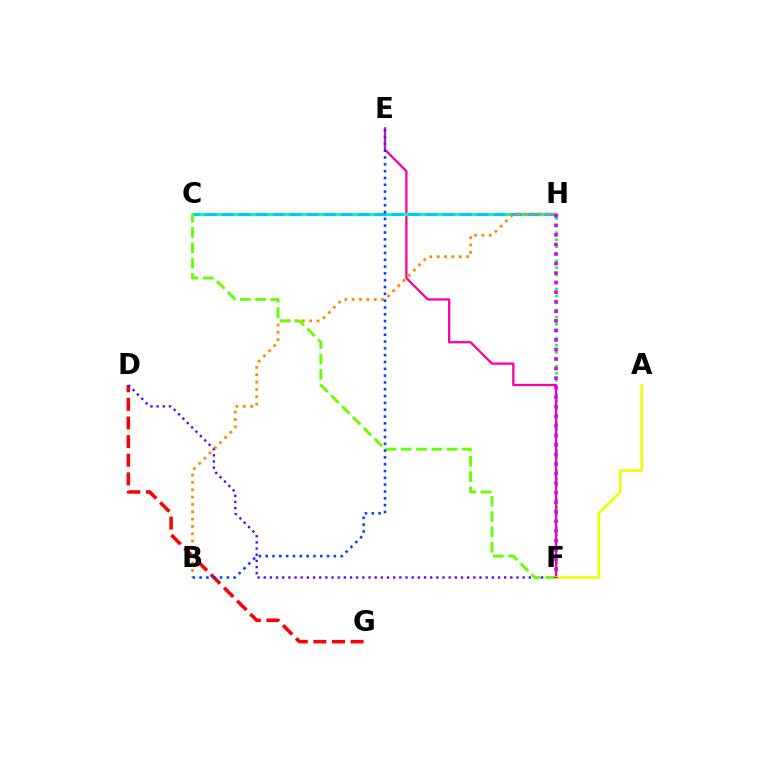{('D', 'G'): [{'color': '#ff0000', 'line_style': 'dashed', 'thickness': 2.53}], ('F', 'H'): [{'color': '#00ff27', 'line_style': 'dotted', 'thickness': 1.91}, {'color': '#d600ff', 'line_style': 'dotted', 'thickness': 2.59}], ('E', 'F'): [{'color': '#ff00a0', 'line_style': 'solid', 'thickness': 1.65}], ('C', 'H'): [{'color': '#00ffaf', 'line_style': 'solid', 'thickness': 2.13}, {'color': '#00c7ff', 'line_style': 'dashed', 'thickness': 2.31}], ('D', 'F'): [{'color': '#4f00ff', 'line_style': 'dotted', 'thickness': 1.67}], ('B', 'H'): [{'color': '#ff8800', 'line_style': 'dotted', 'thickness': 1.99}], ('C', 'F'): [{'color': '#66ff00', 'line_style': 'dashed', 'thickness': 2.08}], ('A', 'F'): [{'color': '#eeff00', 'line_style': 'solid', 'thickness': 1.89}], ('B', 'E'): [{'color': '#003fff', 'line_style': 'dotted', 'thickness': 1.85}]}